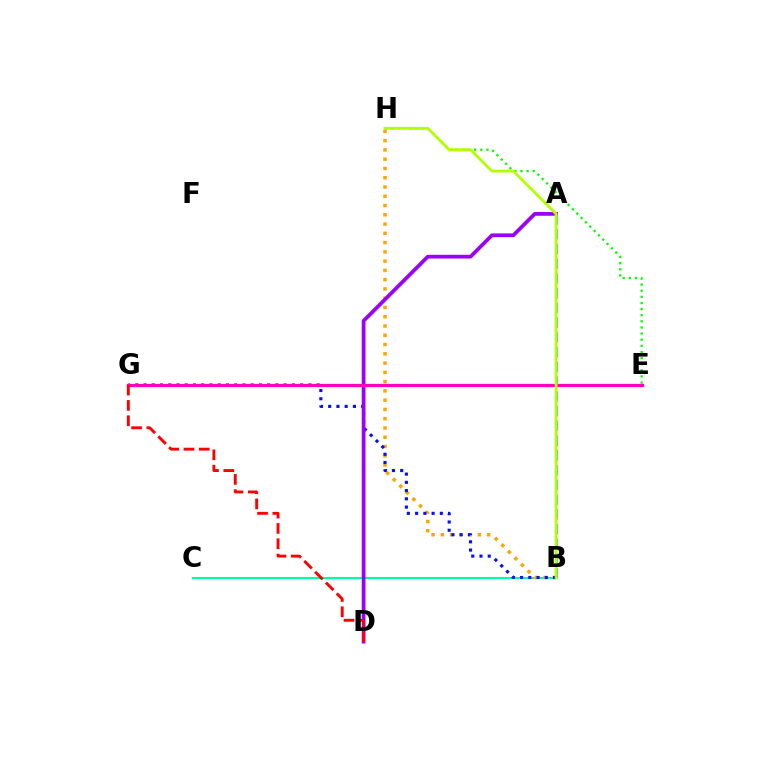{('B', 'C'): [{'color': '#00ff9d', 'line_style': 'solid', 'thickness': 1.52}], ('E', 'H'): [{'color': '#08ff00', 'line_style': 'dotted', 'thickness': 1.66}], ('B', 'H'): [{'color': '#ffa500', 'line_style': 'dotted', 'thickness': 2.52}, {'color': '#b3ff00', 'line_style': 'solid', 'thickness': 2.02}], ('B', 'G'): [{'color': '#0010ff', 'line_style': 'dotted', 'thickness': 2.24}], ('A', 'D'): [{'color': '#9b00ff', 'line_style': 'solid', 'thickness': 2.69}], ('A', 'B'): [{'color': '#00b5ff', 'line_style': 'dashed', 'thickness': 2.0}], ('E', 'G'): [{'color': '#ff00bd', 'line_style': 'solid', 'thickness': 2.32}], ('D', 'G'): [{'color': '#ff0000', 'line_style': 'dashed', 'thickness': 2.08}]}